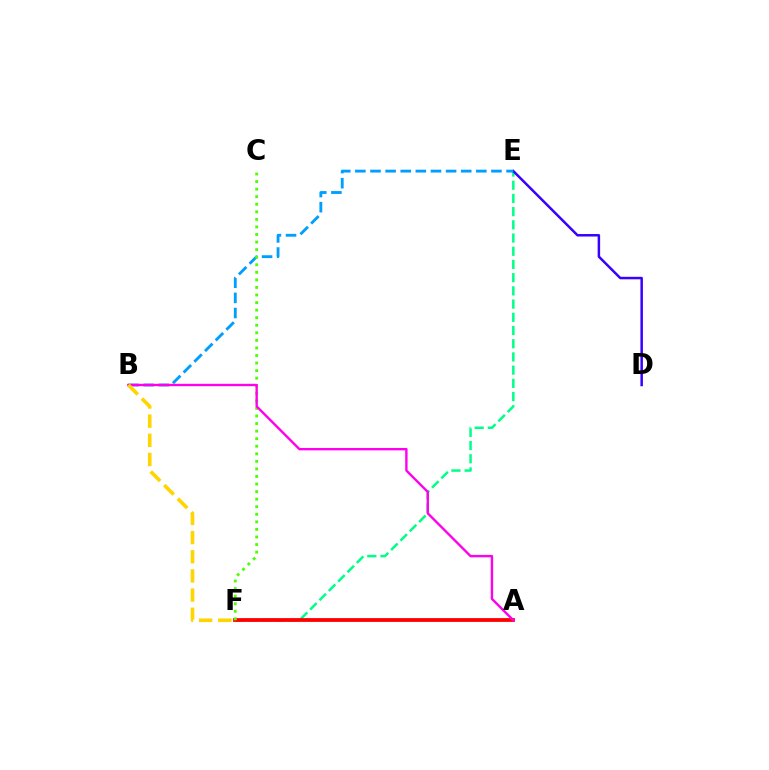{('E', 'F'): [{'color': '#00ff86', 'line_style': 'dashed', 'thickness': 1.79}], ('D', 'E'): [{'color': '#3700ff', 'line_style': 'solid', 'thickness': 1.79}], ('A', 'F'): [{'color': '#ff0000', 'line_style': 'solid', 'thickness': 2.73}], ('B', 'E'): [{'color': '#009eff', 'line_style': 'dashed', 'thickness': 2.05}], ('C', 'F'): [{'color': '#4fff00', 'line_style': 'dotted', 'thickness': 2.05}], ('A', 'B'): [{'color': '#ff00ed', 'line_style': 'solid', 'thickness': 1.71}], ('B', 'F'): [{'color': '#ffd500', 'line_style': 'dashed', 'thickness': 2.6}]}